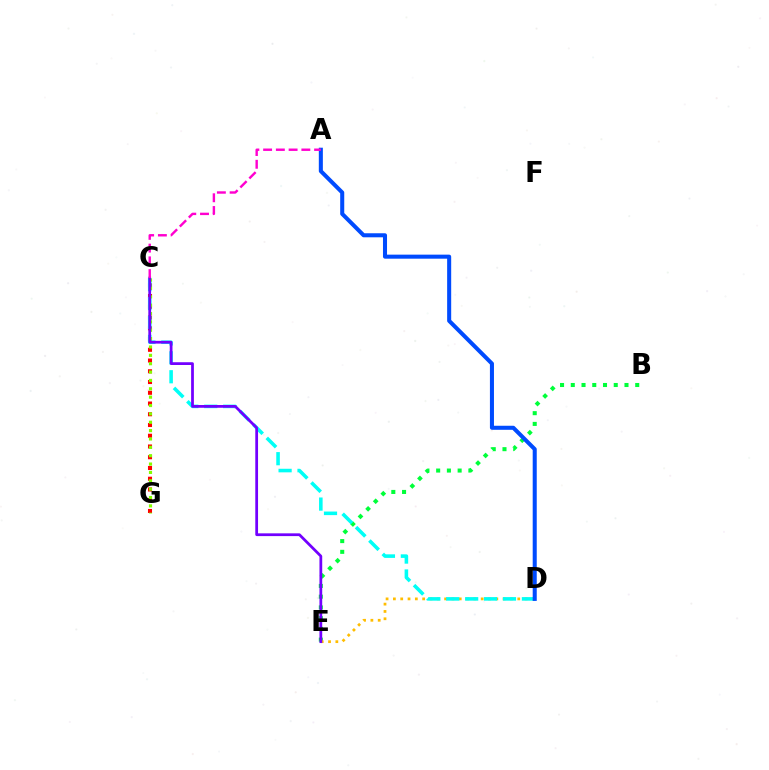{('B', 'E'): [{'color': '#00ff39', 'line_style': 'dotted', 'thickness': 2.92}], ('D', 'E'): [{'color': '#ffbd00', 'line_style': 'dotted', 'thickness': 1.99}], ('C', 'G'): [{'color': '#ff0000', 'line_style': 'dotted', 'thickness': 2.92}, {'color': '#84ff00', 'line_style': 'dotted', 'thickness': 2.27}], ('C', 'D'): [{'color': '#00fff6', 'line_style': 'dashed', 'thickness': 2.57}], ('A', 'D'): [{'color': '#004bff', 'line_style': 'solid', 'thickness': 2.91}], ('C', 'E'): [{'color': '#7200ff', 'line_style': 'solid', 'thickness': 1.99}], ('A', 'C'): [{'color': '#ff00cf', 'line_style': 'dashed', 'thickness': 1.73}]}